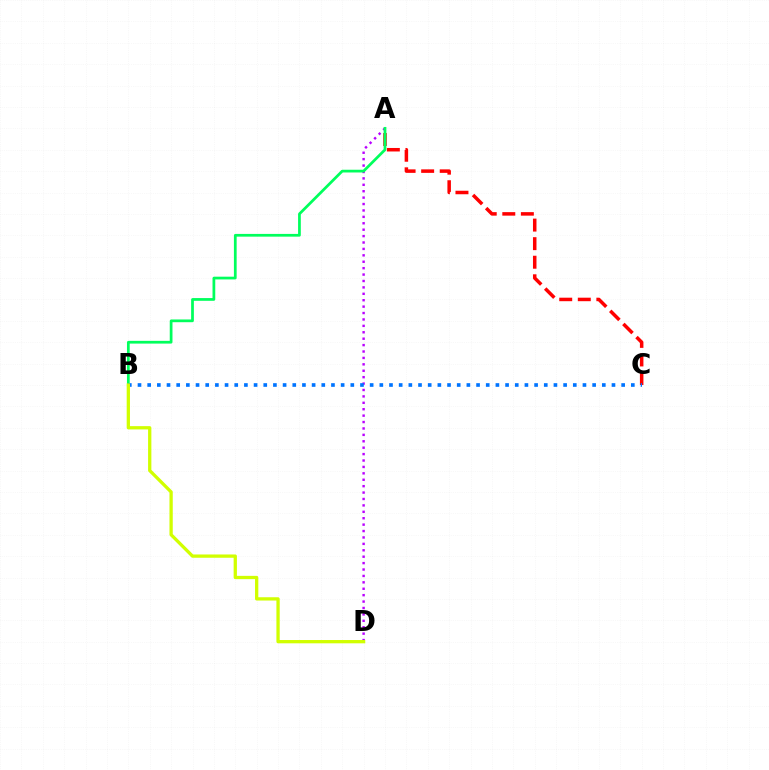{('A', 'D'): [{'color': '#b900ff', 'line_style': 'dotted', 'thickness': 1.74}], ('A', 'C'): [{'color': '#ff0000', 'line_style': 'dashed', 'thickness': 2.52}], ('A', 'B'): [{'color': '#00ff5c', 'line_style': 'solid', 'thickness': 1.97}], ('B', 'C'): [{'color': '#0074ff', 'line_style': 'dotted', 'thickness': 2.63}], ('B', 'D'): [{'color': '#d1ff00', 'line_style': 'solid', 'thickness': 2.37}]}